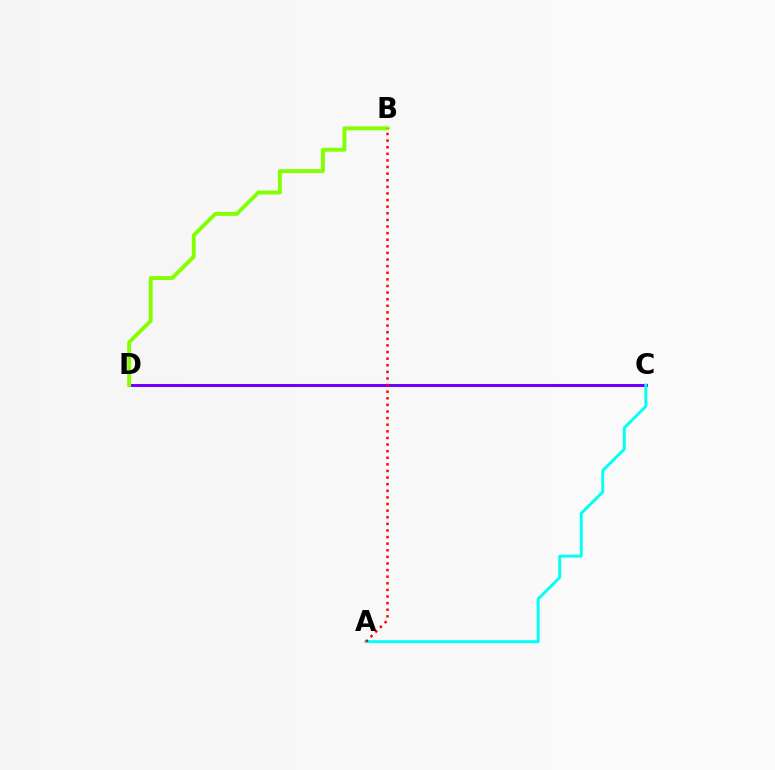{('C', 'D'): [{'color': '#7200ff', 'line_style': 'solid', 'thickness': 2.18}], ('A', 'C'): [{'color': '#00fff6', 'line_style': 'solid', 'thickness': 2.1}], ('B', 'D'): [{'color': '#84ff00', 'line_style': 'solid', 'thickness': 2.81}], ('A', 'B'): [{'color': '#ff0000', 'line_style': 'dotted', 'thickness': 1.8}]}